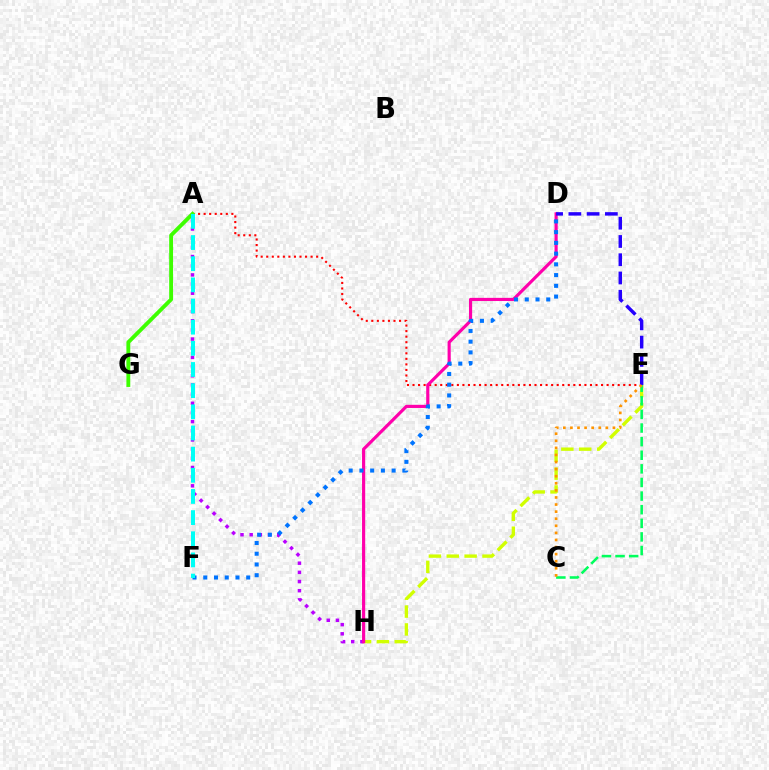{('E', 'H'): [{'color': '#d1ff00', 'line_style': 'dashed', 'thickness': 2.43}], ('C', 'E'): [{'color': '#00ff5c', 'line_style': 'dashed', 'thickness': 1.85}, {'color': '#ff9400', 'line_style': 'dotted', 'thickness': 1.92}], ('A', 'H'): [{'color': '#b900ff', 'line_style': 'dotted', 'thickness': 2.49}], ('A', 'E'): [{'color': '#ff0000', 'line_style': 'dotted', 'thickness': 1.51}], ('D', 'H'): [{'color': '#ff00ac', 'line_style': 'solid', 'thickness': 2.27}], ('D', 'E'): [{'color': '#2500ff', 'line_style': 'dashed', 'thickness': 2.48}], ('A', 'G'): [{'color': '#3dff00', 'line_style': 'solid', 'thickness': 2.78}], ('D', 'F'): [{'color': '#0074ff', 'line_style': 'dotted', 'thickness': 2.92}], ('A', 'F'): [{'color': '#00fff6', 'line_style': 'dashed', 'thickness': 2.87}]}